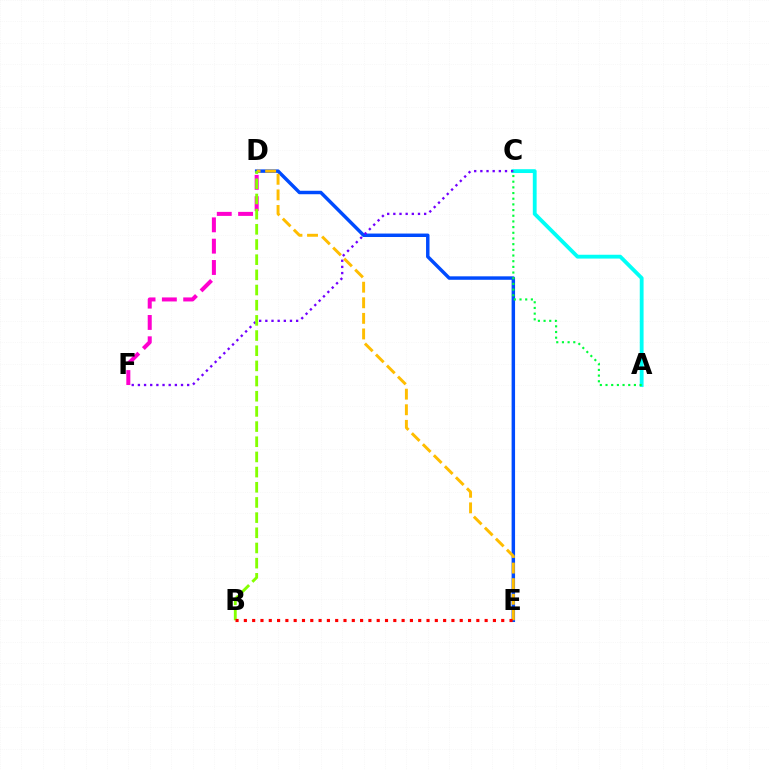{('D', 'E'): [{'color': '#004bff', 'line_style': 'solid', 'thickness': 2.49}, {'color': '#ffbd00', 'line_style': 'dashed', 'thickness': 2.12}], ('A', 'C'): [{'color': '#00fff6', 'line_style': 'solid', 'thickness': 2.75}, {'color': '#00ff39', 'line_style': 'dotted', 'thickness': 1.54}], ('C', 'F'): [{'color': '#7200ff', 'line_style': 'dotted', 'thickness': 1.67}], ('D', 'F'): [{'color': '#ff00cf', 'line_style': 'dashed', 'thickness': 2.9}], ('B', 'D'): [{'color': '#84ff00', 'line_style': 'dashed', 'thickness': 2.06}], ('B', 'E'): [{'color': '#ff0000', 'line_style': 'dotted', 'thickness': 2.26}]}